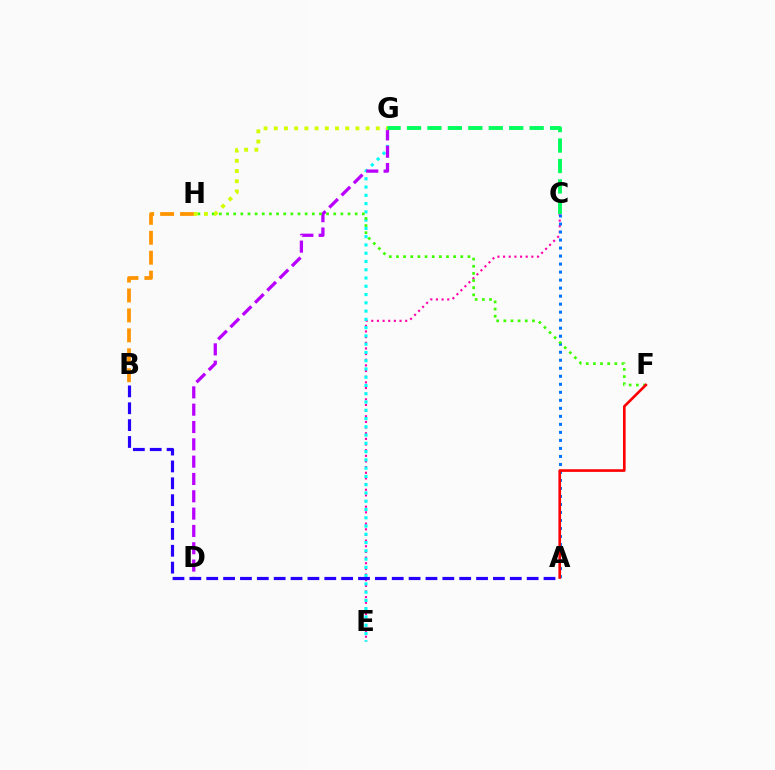{('C', 'E'): [{'color': '#ff00ac', 'line_style': 'dotted', 'thickness': 1.54}], ('E', 'G'): [{'color': '#00fff6', 'line_style': 'dotted', 'thickness': 2.25}], ('D', 'G'): [{'color': '#b900ff', 'line_style': 'dashed', 'thickness': 2.35}], ('A', 'C'): [{'color': '#0074ff', 'line_style': 'dotted', 'thickness': 2.18}], ('B', 'H'): [{'color': '#ff9400', 'line_style': 'dashed', 'thickness': 2.71}], ('A', 'B'): [{'color': '#2500ff', 'line_style': 'dashed', 'thickness': 2.29}], ('F', 'H'): [{'color': '#3dff00', 'line_style': 'dotted', 'thickness': 1.94}], ('C', 'G'): [{'color': '#00ff5c', 'line_style': 'dashed', 'thickness': 2.78}], ('G', 'H'): [{'color': '#d1ff00', 'line_style': 'dotted', 'thickness': 2.77}], ('A', 'F'): [{'color': '#ff0000', 'line_style': 'solid', 'thickness': 1.9}]}